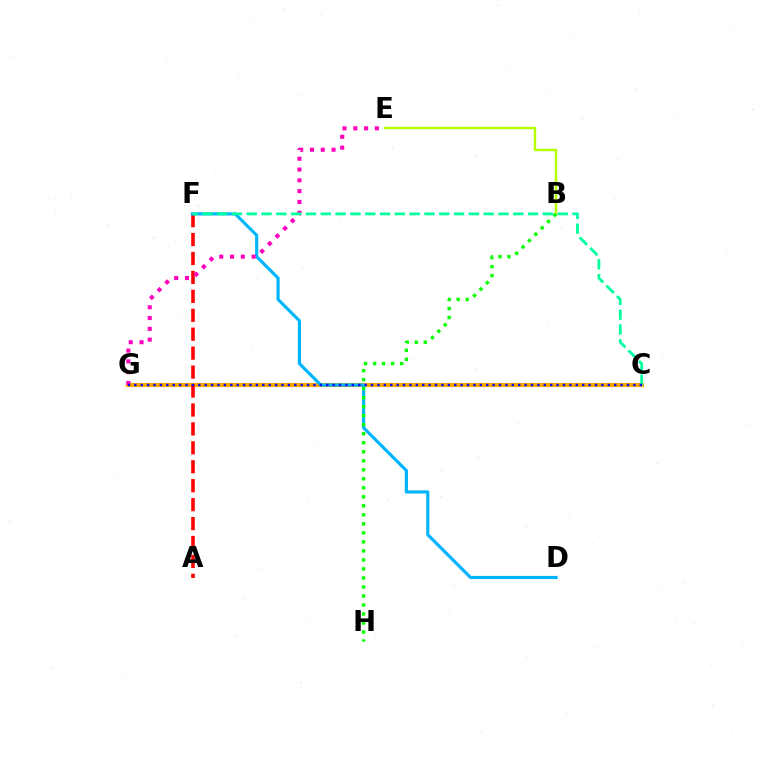{('C', 'G'): [{'color': '#9b00ff', 'line_style': 'dotted', 'thickness': 1.88}, {'color': '#ffa500', 'line_style': 'solid', 'thickness': 2.98}, {'color': '#0010ff', 'line_style': 'dotted', 'thickness': 1.74}], ('A', 'F'): [{'color': '#ff0000', 'line_style': 'dashed', 'thickness': 2.57}], ('D', 'F'): [{'color': '#00b5ff', 'line_style': 'solid', 'thickness': 2.27}], ('E', 'G'): [{'color': '#ff00bd', 'line_style': 'dotted', 'thickness': 2.93}], ('C', 'F'): [{'color': '#00ff9d', 'line_style': 'dashed', 'thickness': 2.01}], ('B', 'E'): [{'color': '#b3ff00', 'line_style': 'solid', 'thickness': 1.75}], ('B', 'H'): [{'color': '#08ff00', 'line_style': 'dotted', 'thickness': 2.45}]}